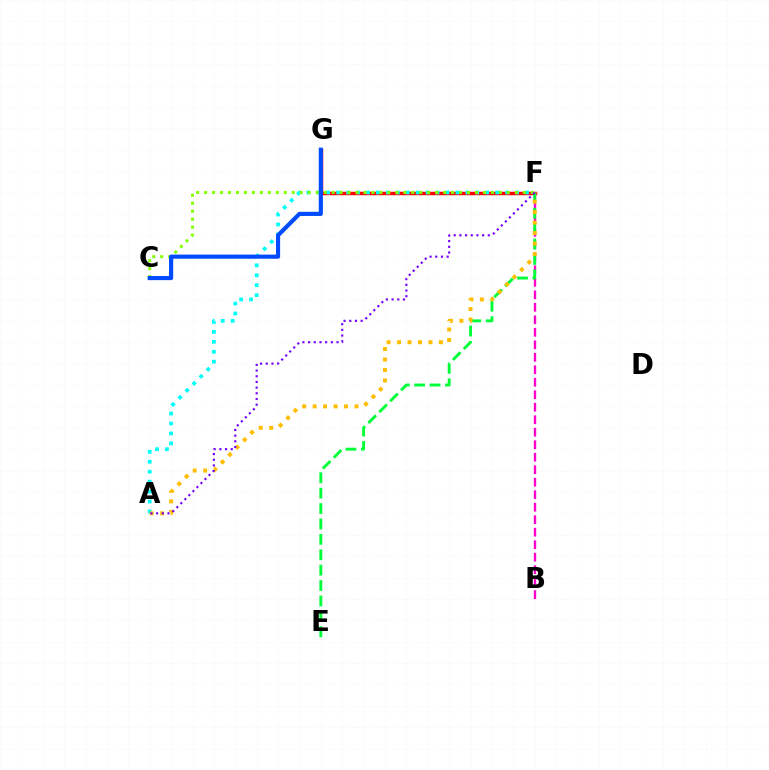{('F', 'G'): [{'color': '#ff0000', 'line_style': 'solid', 'thickness': 2.51}], ('A', 'F'): [{'color': '#00fff6', 'line_style': 'dotted', 'thickness': 2.7}, {'color': '#ffbd00', 'line_style': 'dotted', 'thickness': 2.84}, {'color': '#7200ff', 'line_style': 'dotted', 'thickness': 1.55}], ('C', 'F'): [{'color': '#84ff00', 'line_style': 'dotted', 'thickness': 2.16}], ('B', 'F'): [{'color': '#ff00cf', 'line_style': 'dashed', 'thickness': 1.7}], ('E', 'F'): [{'color': '#00ff39', 'line_style': 'dashed', 'thickness': 2.09}], ('C', 'G'): [{'color': '#004bff', 'line_style': 'solid', 'thickness': 2.98}]}